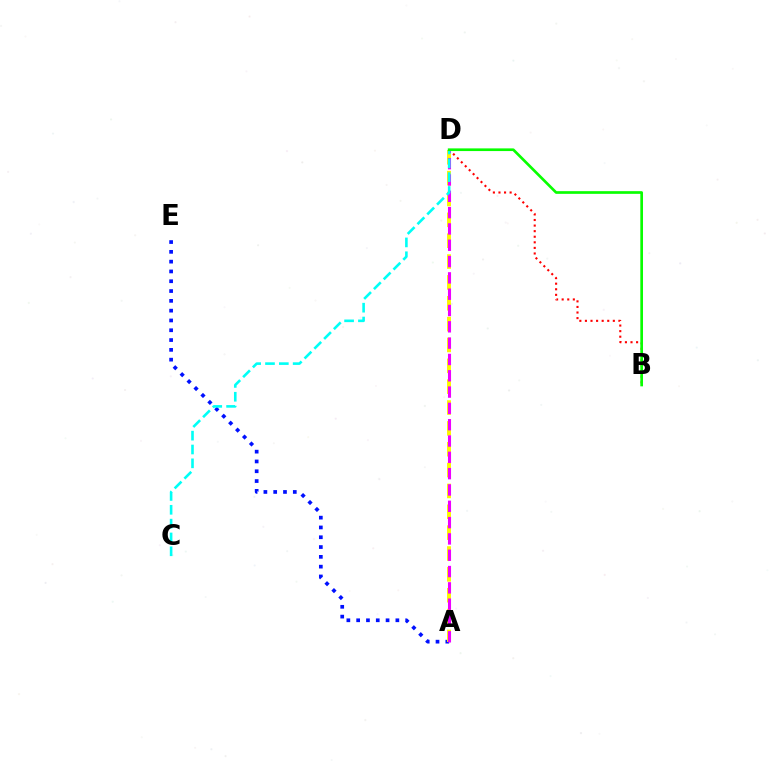{('A', 'E'): [{'color': '#0010ff', 'line_style': 'dotted', 'thickness': 2.66}], ('B', 'D'): [{'color': '#ff0000', 'line_style': 'dotted', 'thickness': 1.52}, {'color': '#08ff00', 'line_style': 'solid', 'thickness': 1.93}], ('A', 'D'): [{'color': '#fcf500', 'line_style': 'dashed', 'thickness': 2.83}, {'color': '#ee00ff', 'line_style': 'dashed', 'thickness': 2.22}], ('C', 'D'): [{'color': '#00fff6', 'line_style': 'dashed', 'thickness': 1.88}]}